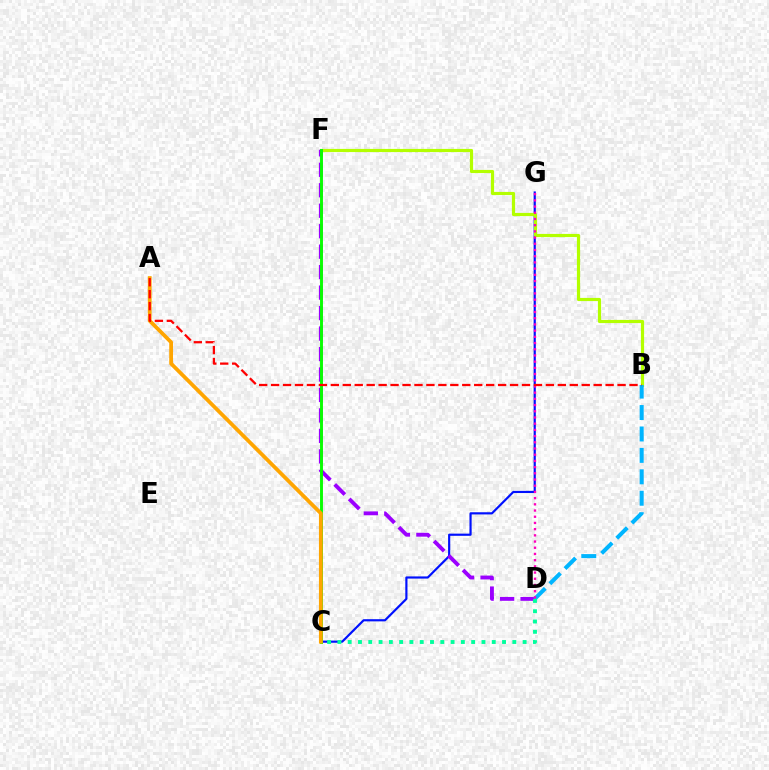{('C', 'G'): [{'color': '#0010ff', 'line_style': 'solid', 'thickness': 1.56}], ('B', 'F'): [{'color': '#b3ff00', 'line_style': 'solid', 'thickness': 2.28}], ('D', 'F'): [{'color': '#9b00ff', 'line_style': 'dashed', 'thickness': 2.78}], ('B', 'D'): [{'color': '#00b5ff', 'line_style': 'dashed', 'thickness': 2.91}], ('C', 'D'): [{'color': '#00ff9d', 'line_style': 'dotted', 'thickness': 2.8}], ('C', 'F'): [{'color': '#08ff00', 'line_style': 'solid', 'thickness': 2.1}], ('D', 'G'): [{'color': '#ff00bd', 'line_style': 'dotted', 'thickness': 1.69}], ('A', 'C'): [{'color': '#ffa500', 'line_style': 'solid', 'thickness': 2.72}], ('A', 'B'): [{'color': '#ff0000', 'line_style': 'dashed', 'thickness': 1.62}]}